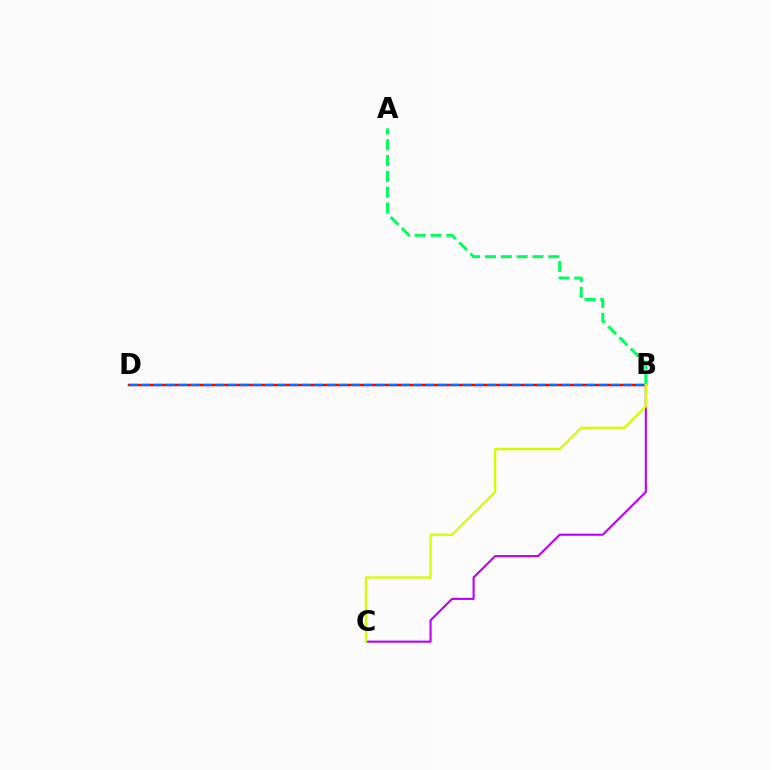{('B', 'D'): [{'color': '#ff0000', 'line_style': 'solid', 'thickness': 1.77}, {'color': '#0074ff', 'line_style': 'dashed', 'thickness': 1.68}], ('A', 'B'): [{'color': '#00ff5c', 'line_style': 'dashed', 'thickness': 2.15}], ('B', 'C'): [{'color': '#b900ff', 'line_style': 'solid', 'thickness': 1.52}, {'color': '#d1ff00', 'line_style': 'solid', 'thickness': 1.66}]}